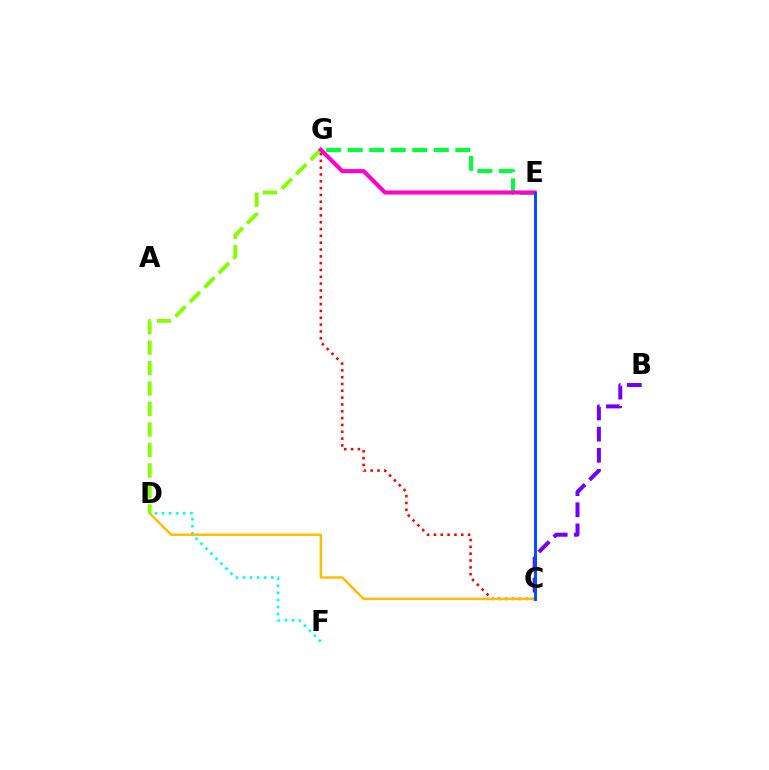{('E', 'G'): [{'color': '#00ff39', 'line_style': 'dashed', 'thickness': 2.93}, {'color': '#ff00cf', 'line_style': 'solid', 'thickness': 2.94}], ('B', 'C'): [{'color': '#7200ff', 'line_style': 'dashed', 'thickness': 2.87}], ('D', 'F'): [{'color': '#00fff6', 'line_style': 'dotted', 'thickness': 1.92}], ('C', 'G'): [{'color': '#ff0000', 'line_style': 'dotted', 'thickness': 1.85}], ('C', 'D'): [{'color': '#ffbd00', 'line_style': 'solid', 'thickness': 1.76}], ('D', 'G'): [{'color': '#84ff00', 'line_style': 'dashed', 'thickness': 2.78}], ('C', 'E'): [{'color': '#004bff', 'line_style': 'solid', 'thickness': 2.1}]}